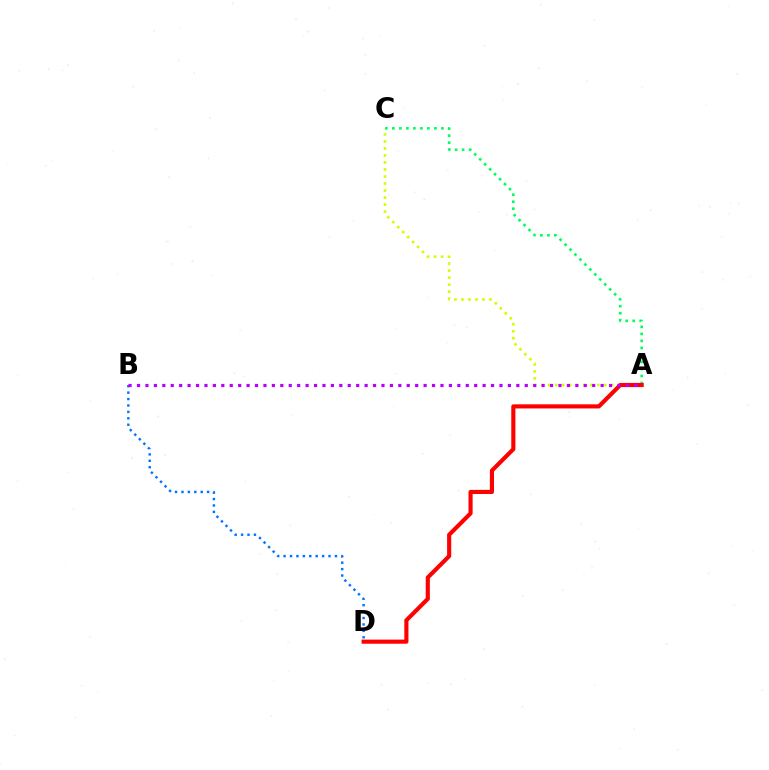{('A', 'C'): [{'color': '#d1ff00', 'line_style': 'dotted', 'thickness': 1.91}, {'color': '#00ff5c', 'line_style': 'dotted', 'thickness': 1.91}], ('B', 'D'): [{'color': '#0074ff', 'line_style': 'dotted', 'thickness': 1.74}], ('A', 'D'): [{'color': '#ff0000', 'line_style': 'solid', 'thickness': 2.97}], ('A', 'B'): [{'color': '#b900ff', 'line_style': 'dotted', 'thickness': 2.29}]}